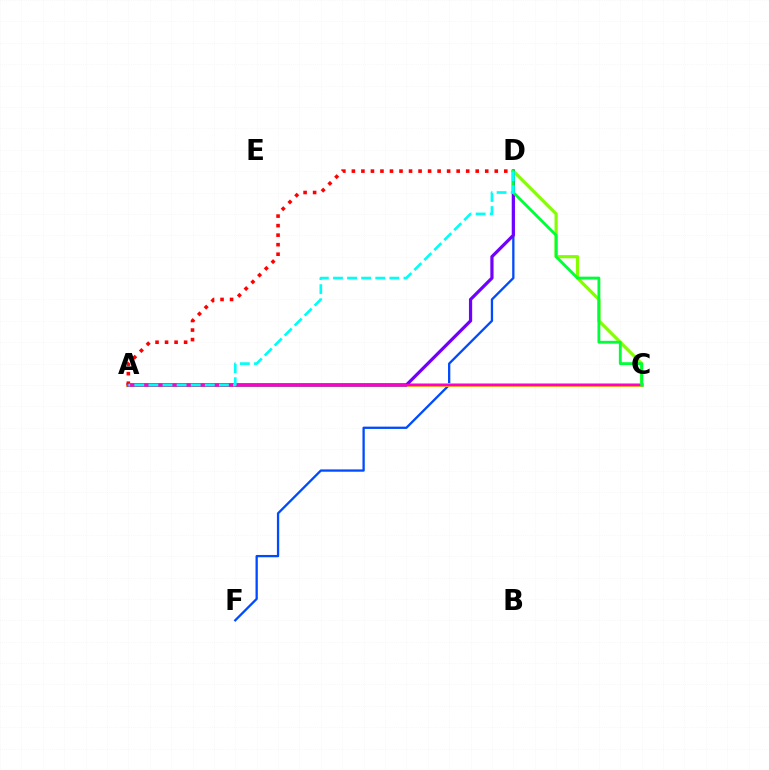{('D', 'F'): [{'color': '#004bff', 'line_style': 'solid', 'thickness': 1.66}], ('A', 'C'): [{'color': '#ffbd00', 'line_style': 'solid', 'thickness': 2.79}, {'color': '#ff00cf', 'line_style': 'solid', 'thickness': 1.69}], ('C', 'D'): [{'color': '#84ff00', 'line_style': 'solid', 'thickness': 2.29}, {'color': '#00ff39', 'line_style': 'solid', 'thickness': 2.04}], ('A', 'D'): [{'color': '#ff0000', 'line_style': 'dotted', 'thickness': 2.59}, {'color': '#7200ff', 'line_style': 'solid', 'thickness': 2.31}, {'color': '#00fff6', 'line_style': 'dashed', 'thickness': 1.92}]}